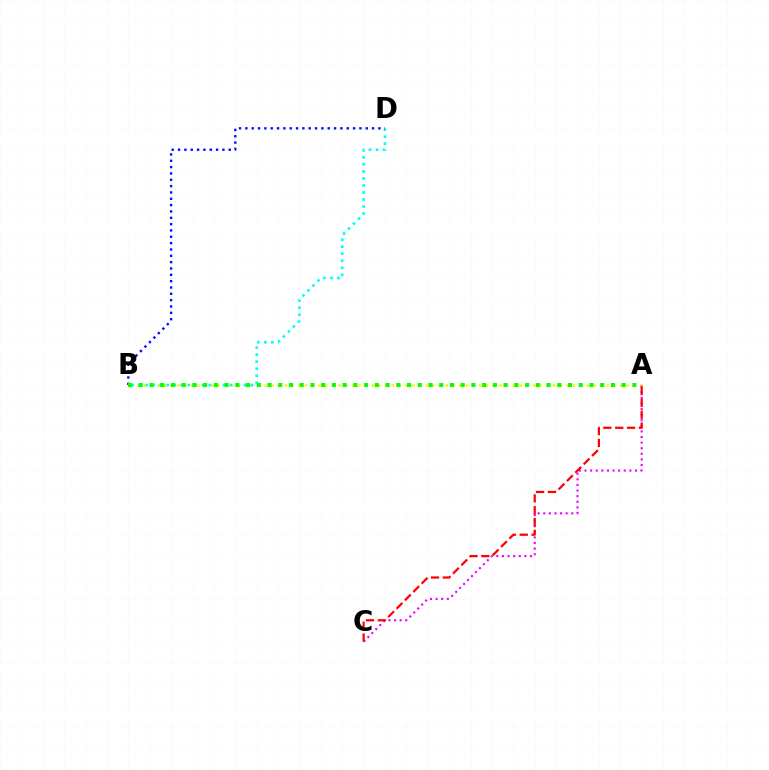{('A', 'B'): [{'color': '#fcf500', 'line_style': 'dotted', 'thickness': 1.82}, {'color': '#08ff00', 'line_style': 'dotted', 'thickness': 2.92}], ('A', 'C'): [{'color': '#ee00ff', 'line_style': 'dotted', 'thickness': 1.52}, {'color': '#ff0000', 'line_style': 'dashed', 'thickness': 1.61}], ('B', 'D'): [{'color': '#00fff6', 'line_style': 'dotted', 'thickness': 1.91}, {'color': '#0010ff', 'line_style': 'dotted', 'thickness': 1.72}]}